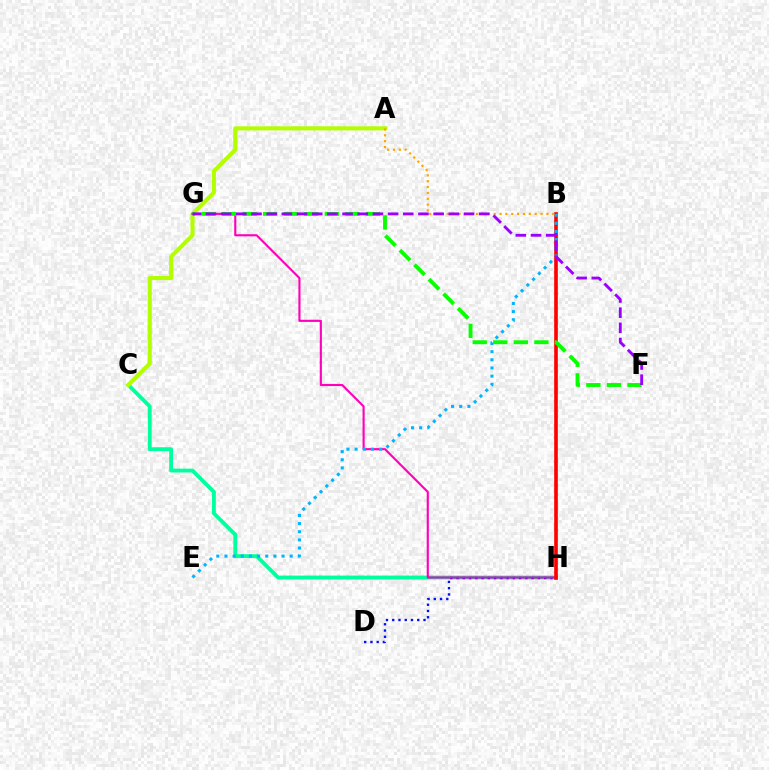{('C', 'H'): [{'color': '#00ff9d', 'line_style': 'solid', 'thickness': 2.77}], ('D', 'H'): [{'color': '#0010ff', 'line_style': 'dotted', 'thickness': 1.7}], ('A', 'C'): [{'color': '#b3ff00', 'line_style': 'solid', 'thickness': 2.95}], ('G', 'H'): [{'color': '#ff00bd', 'line_style': 'solid', 'thickness': 1.54}], ('B', 'H'): [{'color': '#ff0000', 'line_style': 'solid', 'thickness': 2.62}], ('A', 'B'): [{'color': '#ffa500', 'line_style': 'dotted', 'thickness': 1.59}], ('F', 'G'): [{'color': '#08ff00', 'line_style': 'dashed', 'thickness': 2.79}, {'color': '#9b00ff', 'line_style': 'dashed', 'thickness': 2.06}], ('B', 'E'): [{'color': '#00b5ff', 'line_style': 'dotted', 'thickness': 2.22}]}